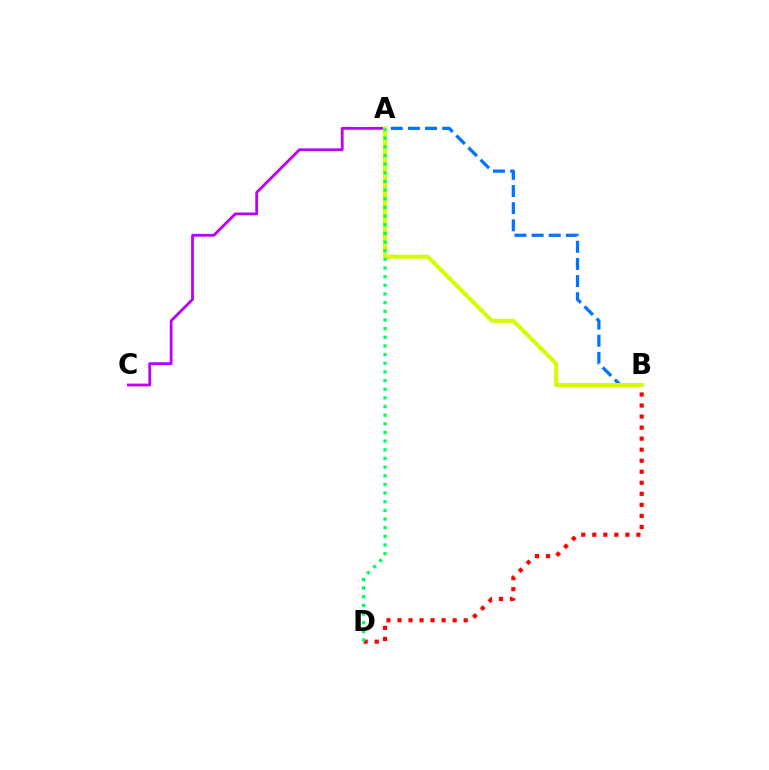{('A', 'B'): [{'color': '#0074ff', 'line_style': 'dashed', 'thickness': 2.33}, {'color': '#d1ff00', 'line_style': 'solid', 'thickness': 2.9}], ('A', 'C'): [{'color': '#b900ff', 'line_style': 'solid', 'thickness': 2.0}], ('B', 'D'): [{'color': '#ff0000', 'line_style': 'dotted', 'thickness': 3.0}], ('A', 'D'): [{'color': '#00ff5c', 'line_style': 'dotted', 'thickness': 2.35}]}